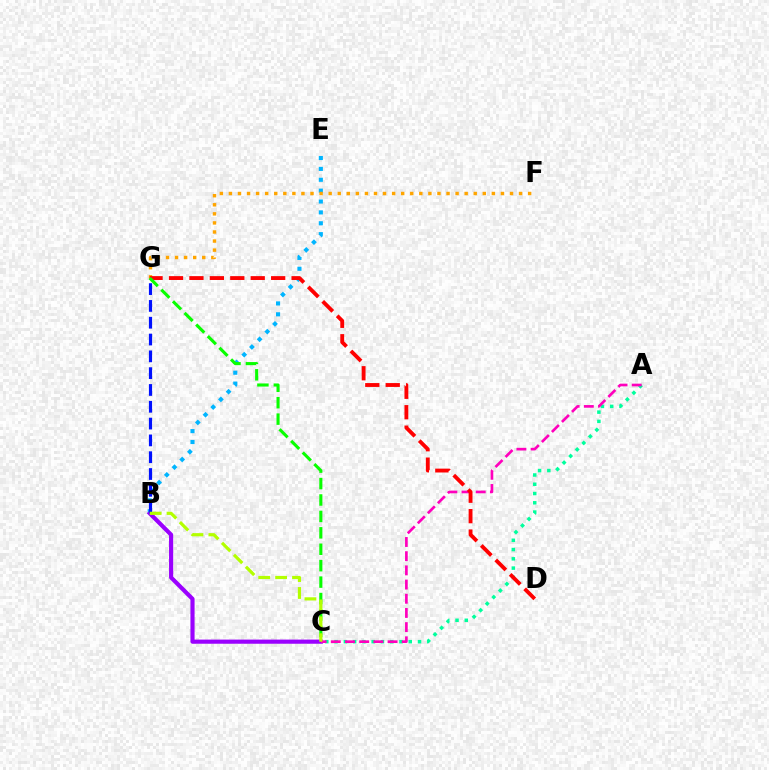{('B', 'E'): [{'color': '#00b5ff', 'line_style': 'dotted', 'thickness': 2.95}], ('B', 'C'): [{'color': '#9b00ff', 'line_style': 'solid', 'thickness': 2.99}, {'color': '#b3ff00', 'line_style': 'dashed', 'thickness': 2.3}], ('A', 'C'): [{'color': '#00ff9d', 'line_style': 'dotted', 'thickness': 2.52}, {'color': '#ff00bd', 'line_style': 'dashed', 'thickness': 1.93}], ('F', 'G'): [{'color': '#ffa500', 'line_style': 'dotted', 'thickness': 2.46}], ('D', 'G'): [{'color': '#ff0000', 'line_style': 'dashed', 'thickness': 2.78}], ('C', 'G'): [{'color': '#08ff00', 'line_style': 'dashed', 'thickness': 2.23}], ('B', 'G'): [{'color': '#0010ff', 'line_style': 'dashed', 'thickness': 2.28}]}